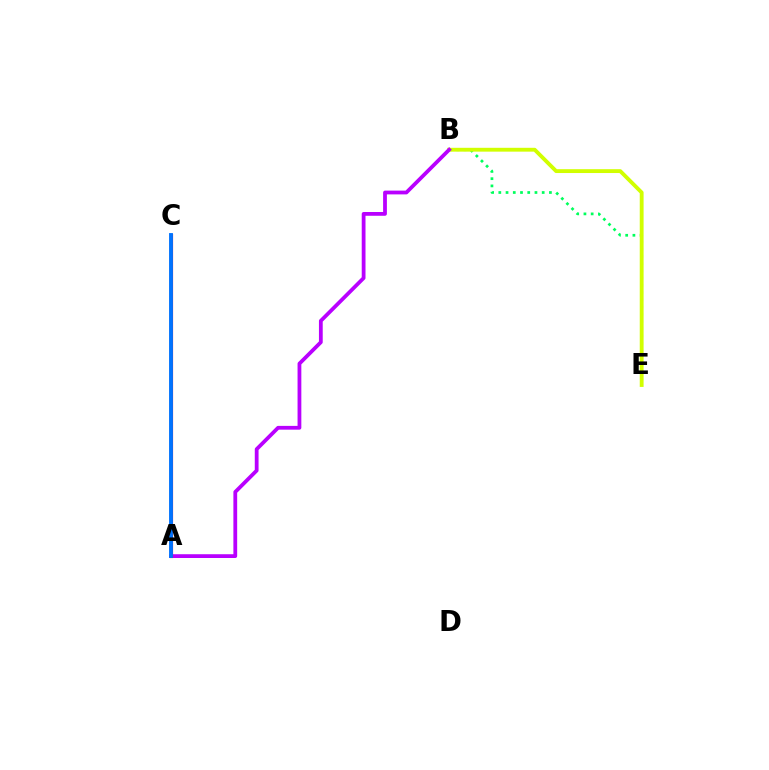{('B', 'E'): [{'color': '#00ff5c', 'line_style': 'dotted', 'thickness': 1.96}, {'color': '#d1ff00', 'line_style': 'solid', 'thickness': 2.77}], ('A', 'B'): [{'color': '#b900ff', 'line_style': 'solid', 'thickness': 2.72}], ('A', 'C'): [{'color': '#ff0000', 'line_style': 'solid', 'thickness': 2.27}, {'color': '#0074ff', 'line_style': 'solid', 'thickness': 2.79}]}